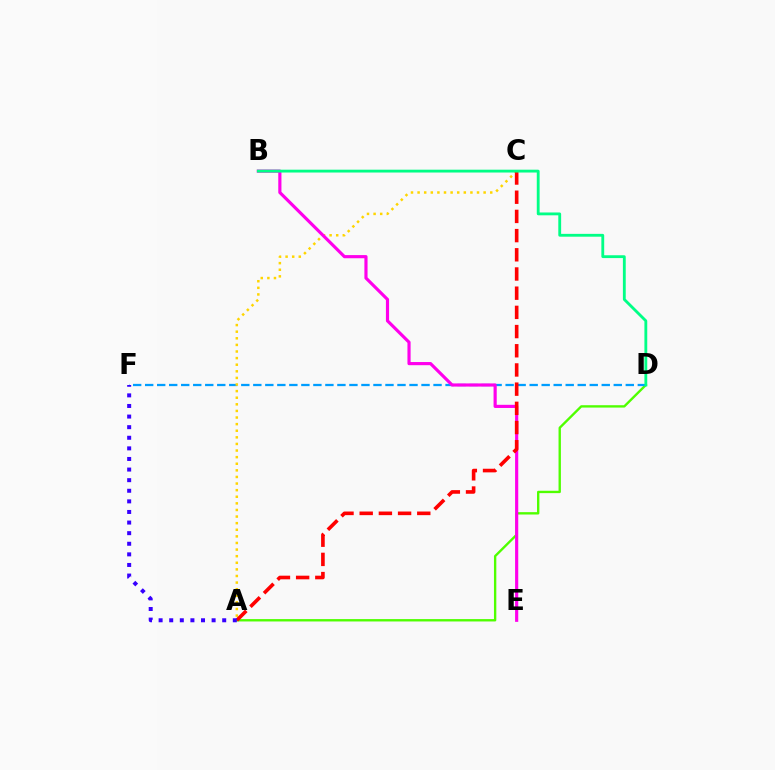{('A', 'D'): [{'color': '#4fff00', 'line_style': 'solid', 'thickness': 1.7}], ('D', 'F'): [{'color': '#009eff', 'line_style': 'dashed', 'thickness': 1.63}], ('A', 'C'): [{'color': '#ffd500', 'line_style': 'dotted', 'thickness': 1.79}, {'color': '#ff0000', 'line_style': 'dashed', 'thickness': 2.61}], ('B', 'E'): [{'color': '#ff00ed', 'line_style': 'solid', 'thickness': 2.28}], ('A', 'F'): [{'color': '#3700ff', 'line_style': 'dotted', 'thickness': 2.88}], ('B', 'D'): [{'color': '#00ff86', 'line_style': 'solid', 'thickness': 2.04}]}